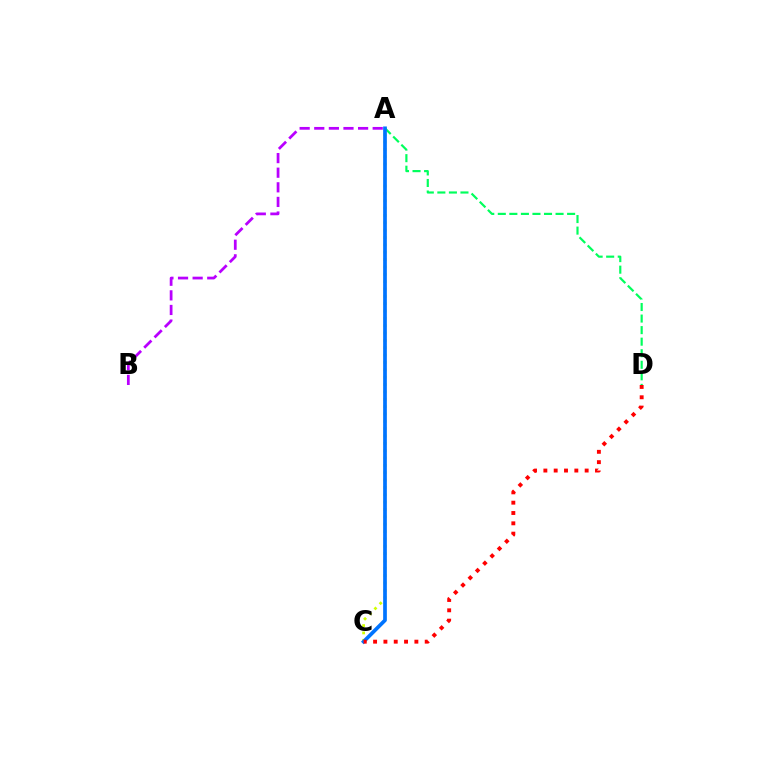{('A', 'B'): [{'color': '#b900ff', 'line_style': 'dashed', 'thickness': 1.98}], ('A', 'C'): [{'color': '#d1ff00', 'line_style': 'dotted', 'thickness': 2.0}, {'color': '#0074ff', 'line_style': 'solid', 'thickness': 2.67}], ('A', 'D'): [{'color': '#00ff5c', 'line_style': 'dashed', 'thickness': 1.57}], ('C', 'D'): [{'color': '#ff0000', 'line_style': 'dotted', 'thickness': 2.8}]}